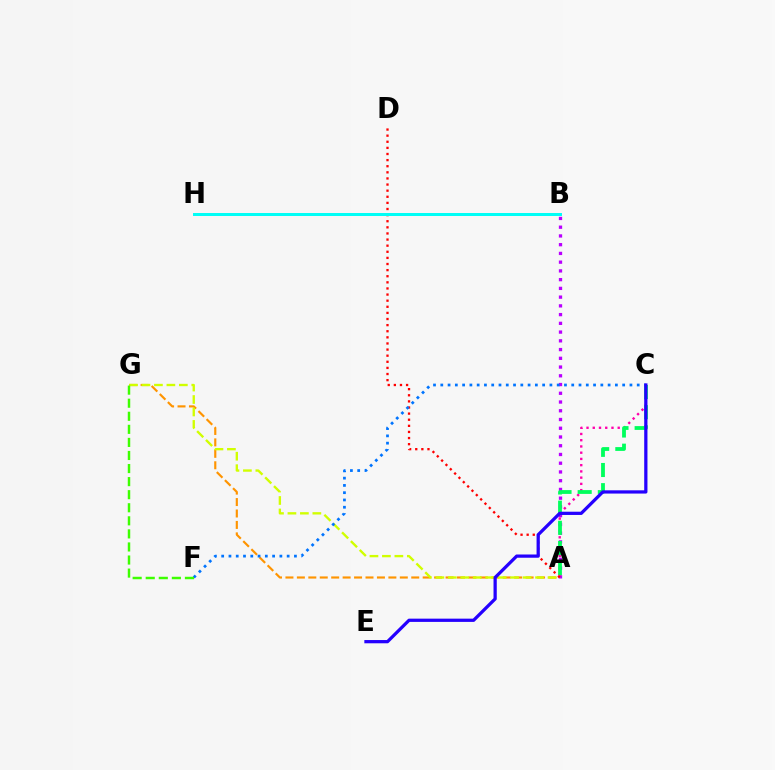{('A', 'B'): [{'color': '#b900ff', 'line_style': 'dotted', 'thickness': 2.38}], ('A', 'C'): [{'color': '#ff00ac', 'line_style': 'dotted', 'thickness': 1.69}, {'color': '#00ff5c', 'line_style': 'dashed', 'thickness': 2.74}], ('A', 'D'): [{'color': '#ff0000', 'line_style': 'dotted', 'thickness': 1.66}], ('A', 'G'): [{'color': '#ff9400', 'line_style': 'dashed', 'thickness': 1.55}, {'color': '#d1ff00', 'line_style': 'dashed', 'thickness': 1.69}], ('C', 'F'): [{'color': '#0074ff', 'line_style': 'dotted', 'thickness': 1.98}], ('B', 'H'): [{'color': '#00fff6', 'line_style': 'solid', 'thickness': 2.15}], ('F', 'G'): [{'color': '#3dff00', 'line_style': 'dashed', 'thickness': 1.78}], ('C', 'E'): [{'color': '#2500ff', 'line_style': 'solid', 'thickness': 2.34}]}